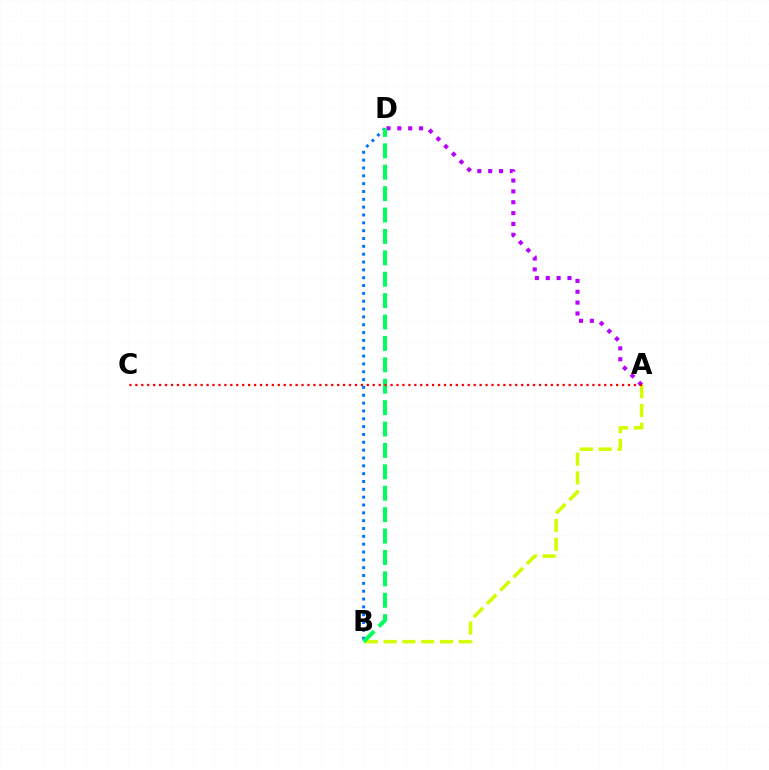{('A', 'D'): [{'color': '#b900ff', 'line_style': 'dotted', 'thickness': 2.95}], ('B', 'D'): [{'color': '#0074ff', 'line_style': 'dotted', 'thickness': 2.13}, {'color': '#00ff5c', 'line_style': 'dashed', 'thickness': 2.91}], ('A', 'B'): [{'color': '#d1ff00', 'line_style': 'dashed', 'thickness': 2.56}], ('A', 'C'): [{'color': '#ff0000', 'line_style': 'dotted', 'thickness': 1.61}]}